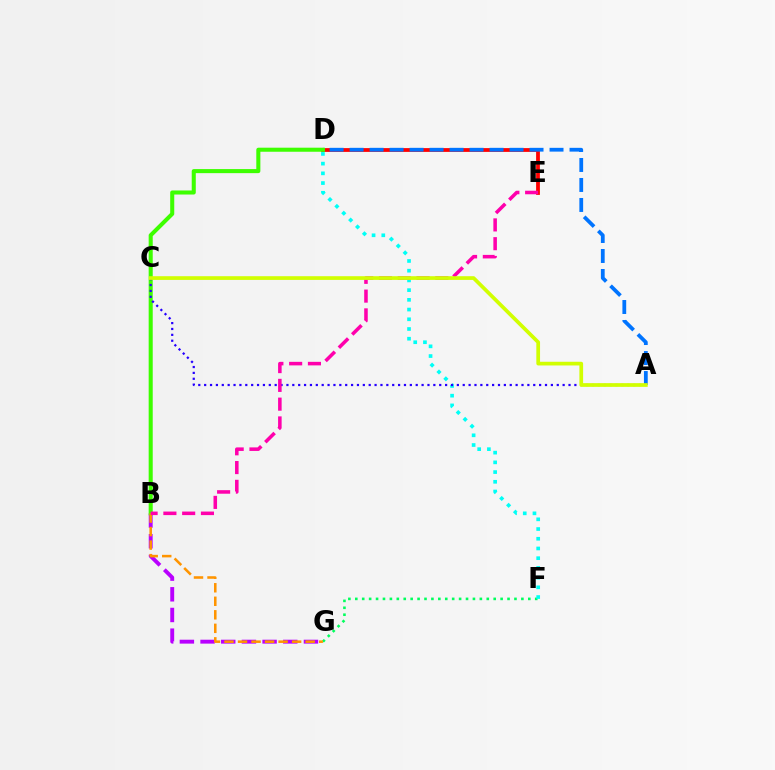{('F', 'G'): [{'color': '#00ff5c', 'line_style': 'dotted', 'thickness': 1.88}], ('B', 'G'): [{'color': '#b900ff', 'line_style': 'dashed', 'thickness': 2.81}, {'color': '#ff9400', 'line_style': 'dashed', 'thickness': 1.84}], ('D', 'E'): [{'color': '#ff0000', 'line_style': 'solid', 'thickness': 2.72}], ('D', 'F'): [{'color': '#00fff6', 'line_style': 'dotted', 'thickness': 2.64}], ('A', 'D'): [{'color': '#0074ff', 'line_style': 'dashed', 'thickness': 2.72}], ('B', 'D'): [{'color': '#3dff00', 'line_style': 'solid', 'thickness': 2.92}], ('A', 'C'): [{'color': '#2500ff', 'line_style': 'dotted', 'thickness': 1.6}, {'color': '#d1ff00', 'line_style': 'solid', 'thickness': 2.67}], ('B', 'E'): [{'color': '#ff00ac', 'line_style': 'dashed', 'thickness': 2.55}]}